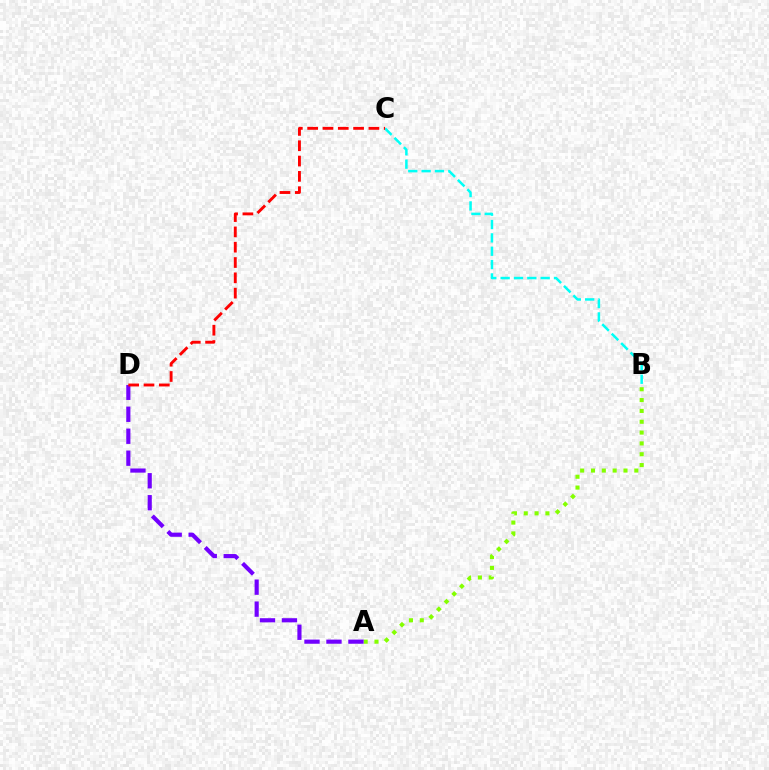{('B', 'C'): [{'color': '#00fff6', 'line_style': 'dashed', 'thickness': 1.81}], ('A', 'B'): [{'color': '#84ff00', 'line_style': 'dotted', 'thickness': 2.94}], ('A', 'D'): [{'color': '#7200ff', 'line_style': 'dashed', 'thickness': 2.98}], ('C', 'D'): [{'color': '#ff0000', 'line_style': 'dashed', 'thickness': 2.08}]}